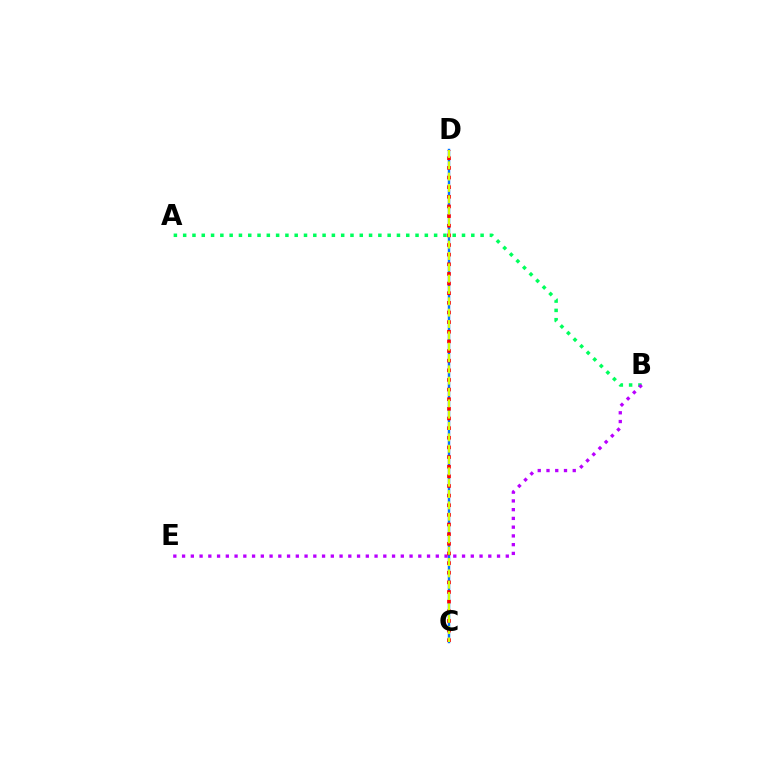{('C', 'D'): [{'color': '#0074ff', 'line_style': 'solid', 'thickness': 1.74}, {'color': '#ff0000', 'line_style': 'dotted', 'thickness': 2.62}, {'color': '#d1ff00', 'line_style': 'dashed', 'thickness': 1.54}], ('A', 'B'): [{'color': '#00ff5c', 'line_style': 'dotted', 'thickness': 2.53}], ('B', 'E'): [{'color': '#b900ff', 'line_style': 'dotted', 'thickness': 2.38}]}